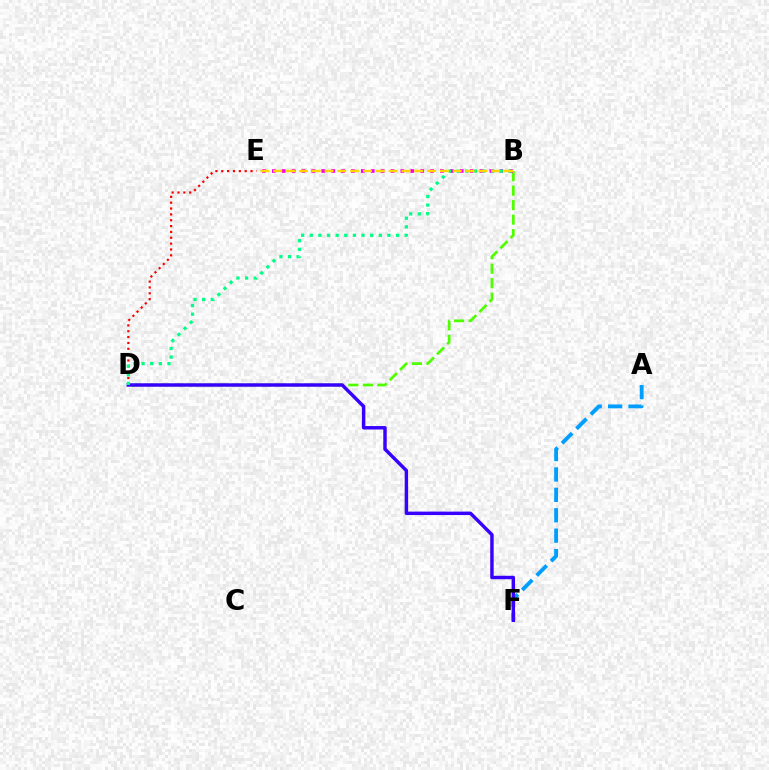{('B', 'D'): [{'color': '#4fff00', 'line_style': 'dashed', 'thickness': 1.97}, {'color': '#00ff86', 'line_style': 'dotted', 'thickness': 2.34}], ('B', 'E'): [{'color': '#ff00ed', 'line_style': 'dotted', 'thickness': 2.69}, {'color': '#ffd500', 'line_style': 'dashed', 'thickness': 1.74}], ('D', 'E'): [{'color': '#ff0000', 'line_style': 'dotted', 'thickness': 1.59}], ('A', 'F'): [{'color': '#009eff', 'line_style': 'dashed', 'thickness': 2.77}], ('D', 'F'): [{'color': '#3700ff', 'line_style': 'solid', 'thickness': 2.48}]}